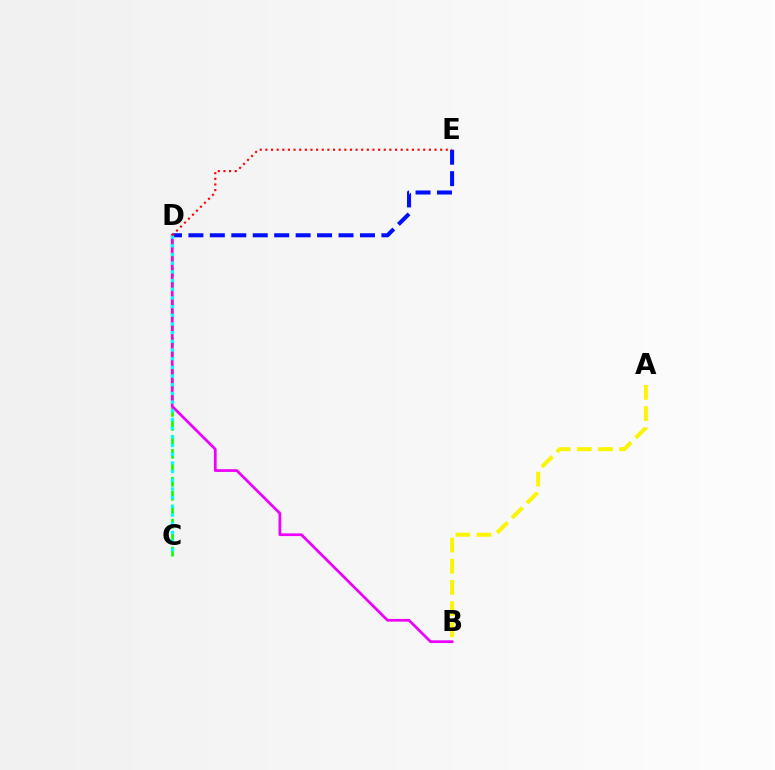{('A', 'B'): [{'color': '#fcf500', 'line_style': 'dashed', 'thickness': 2.87}], ('C', 'D'): [{'color': '#08ff00', 'line_style': 'dashed', 'thickness': 1.9}, {'color': '#00fff6', 'line_style': 'dotted', 'thickness': 2.36}], ('D', 'E'): [{'color': '#0010ff', 'line_style': 'dashed', 'thickness': 2.91}, {'color': '#ff0000', 'line_style': 'dotted', 'thickness': 1.53}], ('B', 'D'): [{'color': '#ee00ff', 'line_style': 'solid', 'thickness': 1.96}]}